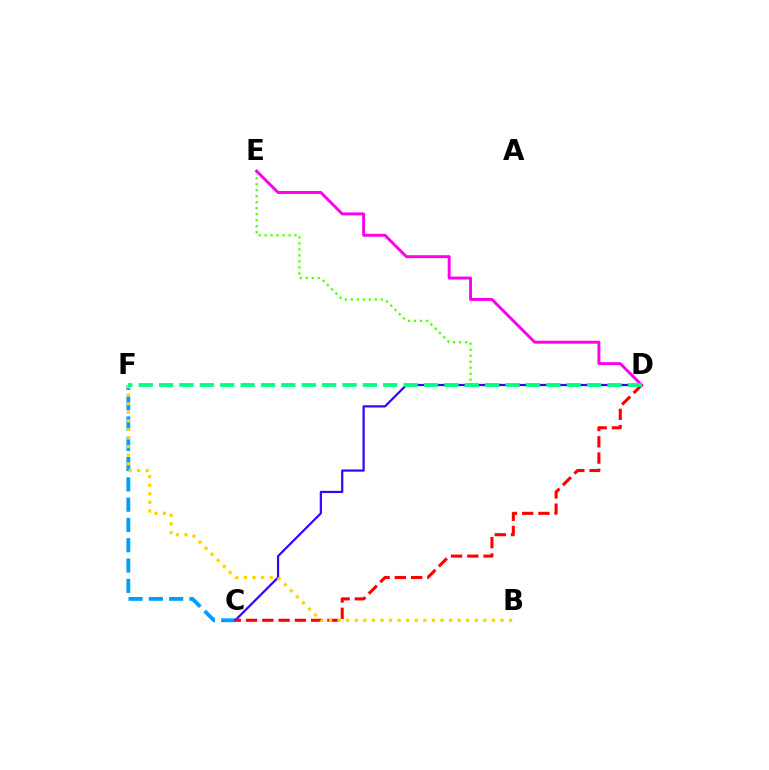{('D', 'E'): [{'color': '#4fff00', 'line_style': 'dotted', 'thickness': 1.63}, {'color': '#ff00ed', 'line_style': 'solid', 'thickness': 2.11}], ('C', 'F'): [{'color': '#009eff', 'line_style': 'dashed', 'thickness': 2.76}], ('C', 'D'): [{'color': '#3700ff', 'line_style': 'solid', 'thickness': 1.58}, {'color': '#ff0000', 'line_style': 'dashed', 'thickness': 2.21}], ('B', 'F'): [{'color': '#ffd500', 'line_style': 'dotted', 'thickness': 2.33}], ('D', 'F'): [{'color': '#00ff86', 'line_style': 'dashed', 'thickness': 2.77}]}